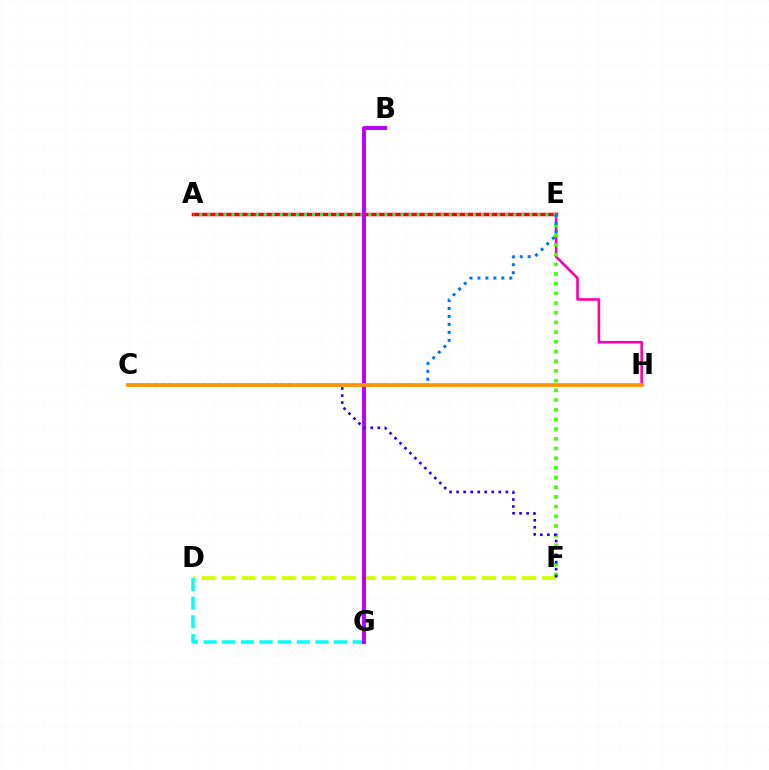{('D', 'F'): [{'color': '#d1ff00', 'line_style': 'dashed', 'thickness': 2.72}], ('A', 'E'): [{'color': '#ff0000', 'line_style': 'solid', 'thickness': 2.52}, {'color': '#00ff5c', 'line_style': 'dotted', 'thickness': 2.19}], ('E', 'H'): [{'color': '#ff00ac', 'line_style': 'solid', 'thickness': 1.89}], ('D', 'G'): [{'color': '#00fff6', 'line_style': 'dashed', 'thickness': 2.53}], ('B', 'G'): [{'color': '#b900ff', 'line_style': 'solid', 'thickness': 2.82}], ('E', 'F'): [{'color': '#3dff00', 'line_style': 'dotted', 'thickness': 2.63}], ('C', 'E'): [{'color': '#0074ff', 'line_style': 'dotted', 'thickness': 2.16}], ('C', 'F'): [{'color': '#2500ff', 'line_style': 'dotted', 'thickness': 1.91}], ('C', 'H'): [{'color': '#ff9400', 'line_style': 'solid', 'thickness': 2.66}]}